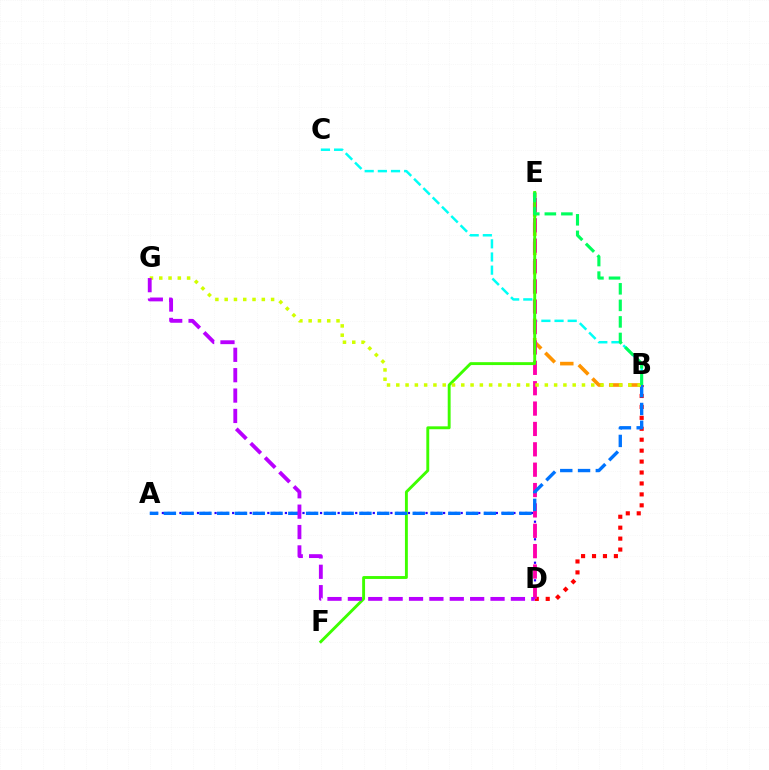{('B', 'C'): [{'color': '#00fff6', 'line_style': 'dashed', 'thickness': 1.79}], ('A', 'D'): [{'color': '#2500ff', 'line_style': 'dotted', 'thickness': 1.59}], ('B', 'E'): [{'color': '#ff9400', 'line_style': 'dashed', 'thickness': 2.62}, {'color': '#00ff5c', 'line_style': 'dashed', 'thickness': 2.25}], ('B', 'D'): [{'color': '#ff0000', 'line_style': 'dotted', 'thickness': 2.97}], ('D', 'E'): [{'color': '#ff00ac', 'line_style': 'dashed', 'thickness': 2.77}], ('E', 'F'): [{'color': '#3dff00', 'line_style': 'solid', 'thickness': 2.08}], ('A', 'B'): [{'color': '#0074ff', 'line_style': 'dashed', 'thickness': 2.41}], ('B', 'G'): [{'color': '#d1ff00', 'line_style': 'dotted', 'thickness': 2.52}], ('D', 'G'): [{'color': '#b900ff', 'line_style': 'dashed', 'thickness': 2.77}]}